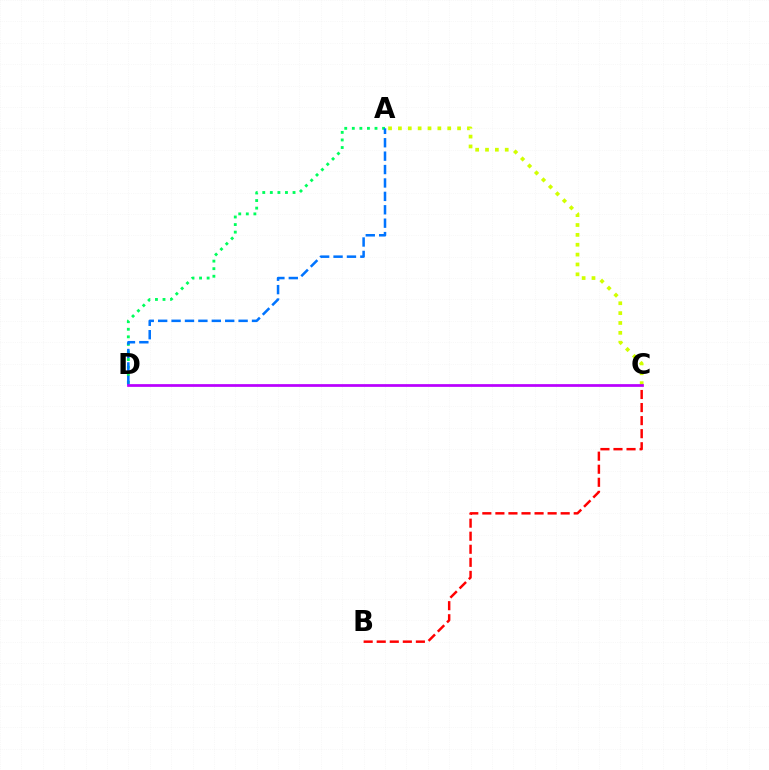{('A', 'D'): [{'color': '#00ff5c', 'line_style': 'dotted', 'thickness': 2.06}, {'color': '#0074ff', 'line_style': 'dashed', 'thickness': 1.82}], ('A', 'C'): [{'color': '#d1ff00', 'line_style': 'dotted', 'thickness': 2.68}], ('B', 'C'): [{'color': '#ff0000', 'line_style': 'dashed', 'thickness': 1.77}], ('C', 'D'): [{'color': '#b900ff', 'line_style': 'solid', 'thickness': 1.97}]}